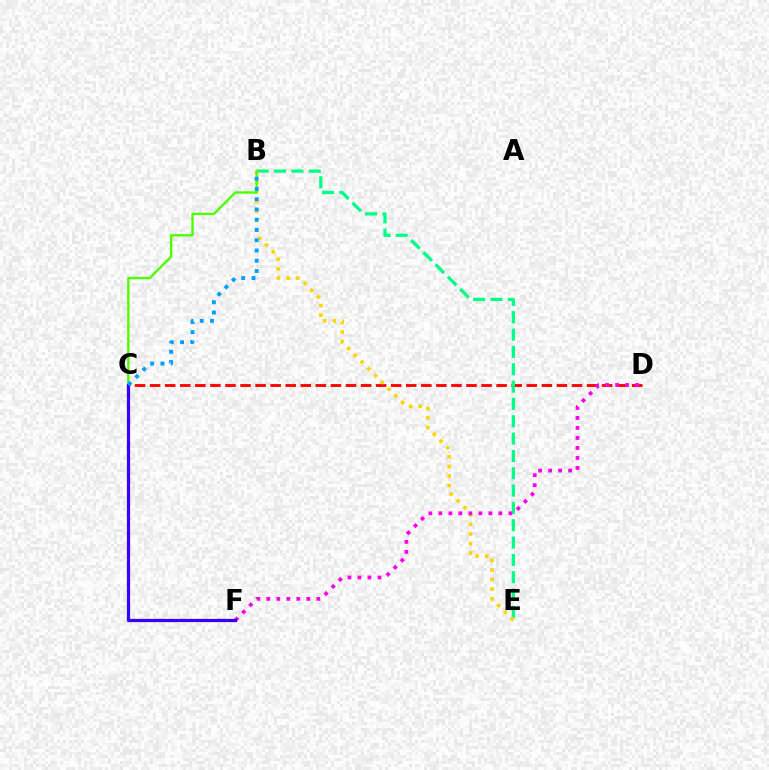{('C', 'D'): [{'color': '#ff0000', 'line_style': 'dashed', 'thickness': 2.05}], ('B', 'E'): [{'color': '#00ff86', 'line_style': 'dashed', 'thickness': 2.35}, {'color': '#ffd500', 'line_style': 'dotted', 'thickness': 2.6}], ('B', 'C'): [{'color': '#4fff00', 'line_style': 'solid', 'thickness': 1.72}, {'color': '#009eff', 'line_style': 'dotted', 'thickness': 2.79}], ('D', 'F'): [{'color': '#ff00ed', 'line_style': 'dotted', 'thickness': 2.72}], ('C', 'F'): [{'color': '#3700ff', 'line_style': 'solid', 'thickness': 2.32}]}